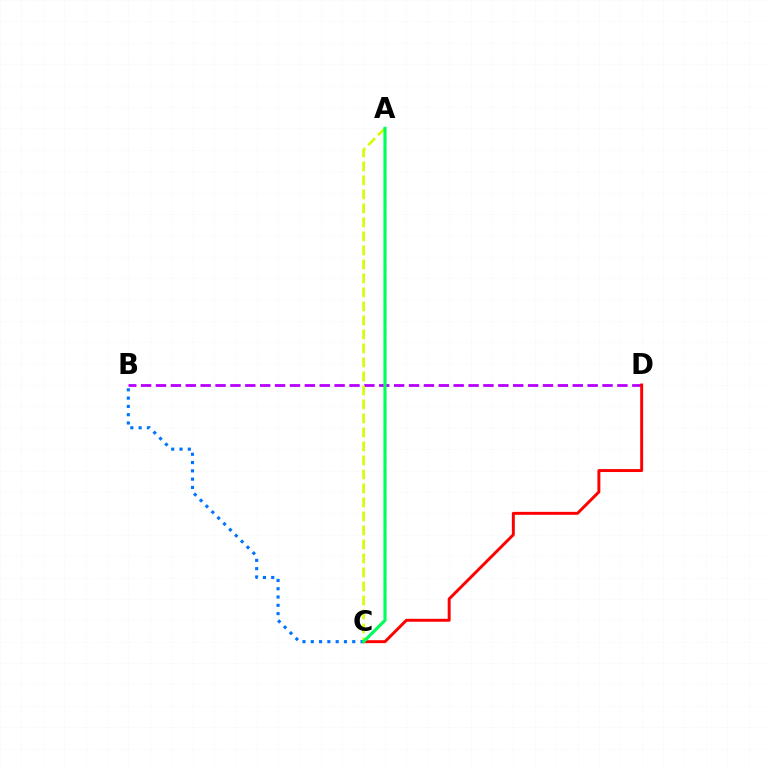{('B', 'D'): [{'color': '#b900ff', 'line_style': 'dashed', 'thickness': 2.02}], ('C', 'D'): [{'color': '#ff0000', 'line_style': 'solid', 'thickness': 2.12}], ('A', 'C'): [{'color': '#d1ff00', 'line_style': 'dashed', 'thickness': 1.9}, {'color': '#00ff5c', 'line_style': 'solid', 'thickness': 2.27}], ('B', 'C'): [{'color': '#0074ff', 'line_style': 'dotted', 'thickness': 2.25}]}